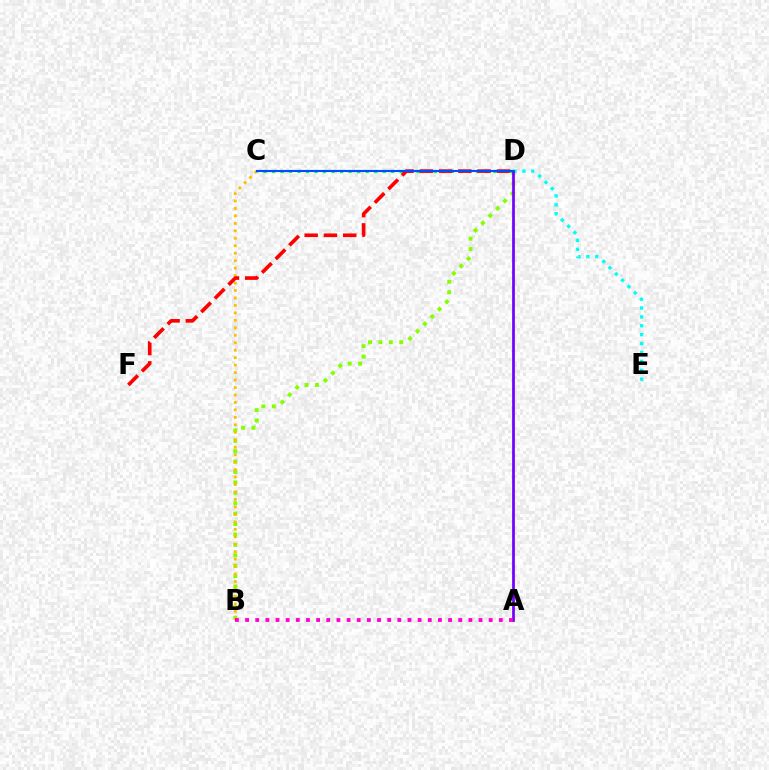{('B', 'D'): [{'color': '#84ff00', 'line_style': 'dotted', 'thickness': 2.83}], ('B', 'C'): [{'color': '#ffbd00', 'line_style': 'dotted', 'thickness': 2.03}], ('C', 'D'): [{'color': '#00ff39', 'line_style': 'dotted', 'thickness': 2.31}, {'color': '#004bff', 'line_style': 'solid', 'thickness': 1.53}], ('D', 'E'): [{'color': '#00fff6', 'line_style': 'dotted', 'thickness': 2.42}], ('A', 'D'): [{'color': '#7200ff', 'line_style': 'solid', 'thickness': 1.96}], ('D', 'F'): [{'color': '#ff0000', 'line_style': 'dashed', 'thickness': 2.62}], ('A', 'B'): [{'color': '#ff00cf', 'line_style': 'dotted', 'thickness': 2.76}]}